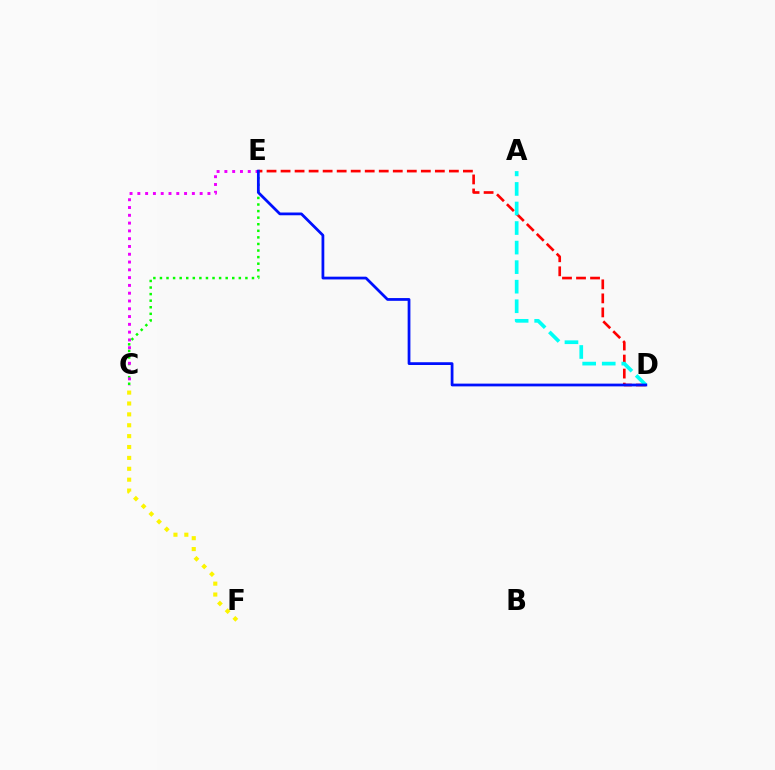{('C', 'E'): [{'color': '#08ff00', 'line_style': 'dotted', 'thickness': 1.79}, {'color': '#ee00ff', 'line_style': 'dotted', 'thickness': 2.12}], ('C', 'F'): [{'color': '#fcf500', 'line_style': 'dotted', 'thickness': 2.96}], ('D', 'E'): [{'color': '#ff0000', 'line_style': 'dashed', 'thickness': 1.91}, {'color': '#0010ff', 'line_style': 'solid', 'thickness': 1.99}], ('A', 'D'): [{'color': '#00fff6', 'line_style': 'dashed', 'thickness': 2.66}]}